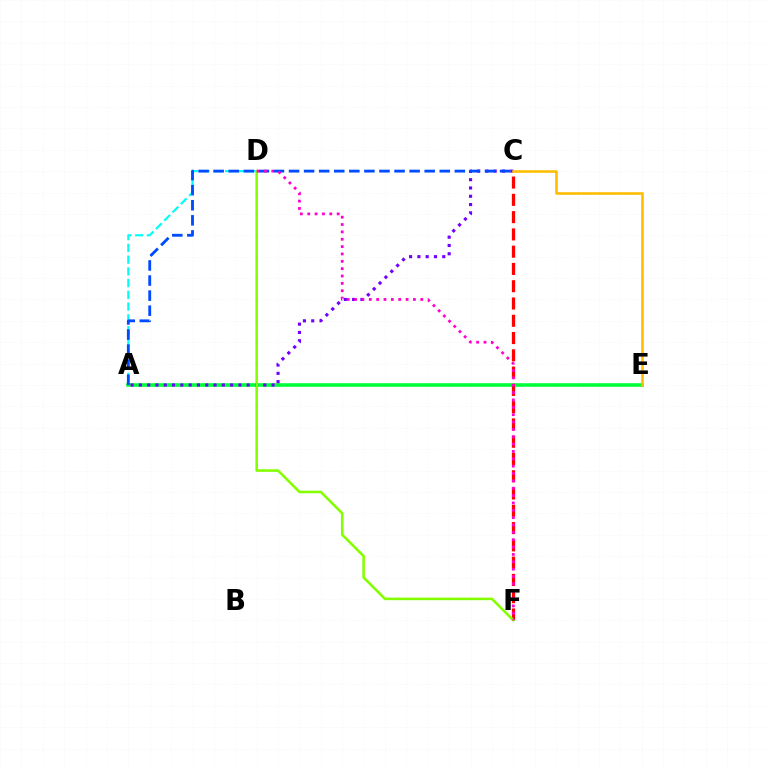{('A', 'E'): [{'color': '#00ff39', 'line_style': 'solid', 'thickness': 2.59}], ('A', 'D'): [{'color': '#00fff6', 'line_style': 'dashed', 'thickness': 1.59}], ('A', 'C'): [{'color': '#7200ff', 'line_style': 'dotted', 'thickness': 2.25}, {'color': '#004bff', 'line_style': 'dashed', 'thickness': 2.05}], ('C', 'F'): [{'color': '#ff0000', 'line_style': 'dashed', 'thickness': 2.35}], ('D', 'F'): [{'color': '#84ff00', 'line_style': 'solid', 'thickness': 1.86}, {'color': '#ff00cf', 'line_style': 'dotted', 'thickness': 2.0}], ('C', 'E'): [{'color': '#ffbd00', 'line_style': 'solid', 'thickness': 1.87}]}